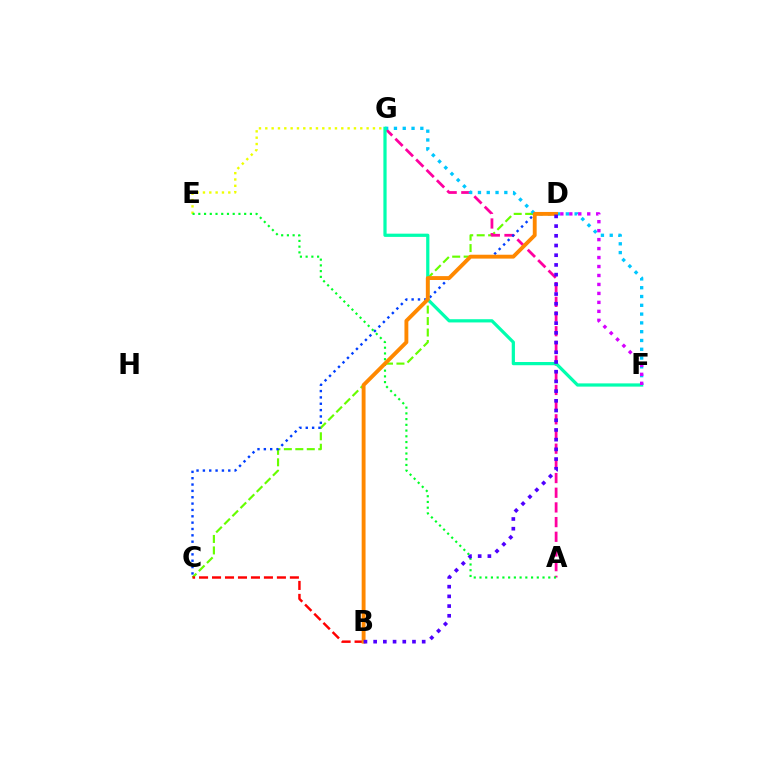{('C', 'D'): [{'color': '#66ff00', 'line_style': 'dashed', 'thickness': 1.56}, {'color': '#003fff', 'line_style': 'dotted', 'thickness': 1.72}], ('B', 'C'): [{'color': '#ff0000', 'line_style': 'dashed', 'thickness': 1.76}], ('A', 'G'): [{'color': '#ff00a0', 'line_style': 'dashed', 'thickness': 1.99}], ('F', 'G'): [{'color': '#00c7ff', 'line_style': 'dotted', 'thickness': 2.39}, {'color': '#00ffaf', 'line_style': 'solid', 'thickness': 2.32}], ('D', 'F'): [{'color': '#d600ff', 'line_style': 'dotted', 'thickness': 2.44}], ('E', 'G'): [{'color': '#eeff00', 'line_style': 'dotted', 'thickness': 1.72}], ('A', 'E'): [{'color': '#00ff27', 'line_style': 'dotted', 'thickness': 1.56}], ('B', 'D'): [{'color': '#ff8800', 'line_style': 'solid', 'thickness': 2.79}, {'color': '#4f00ff', 'line_style': 'dotted', 'thickness': 2.64}]}